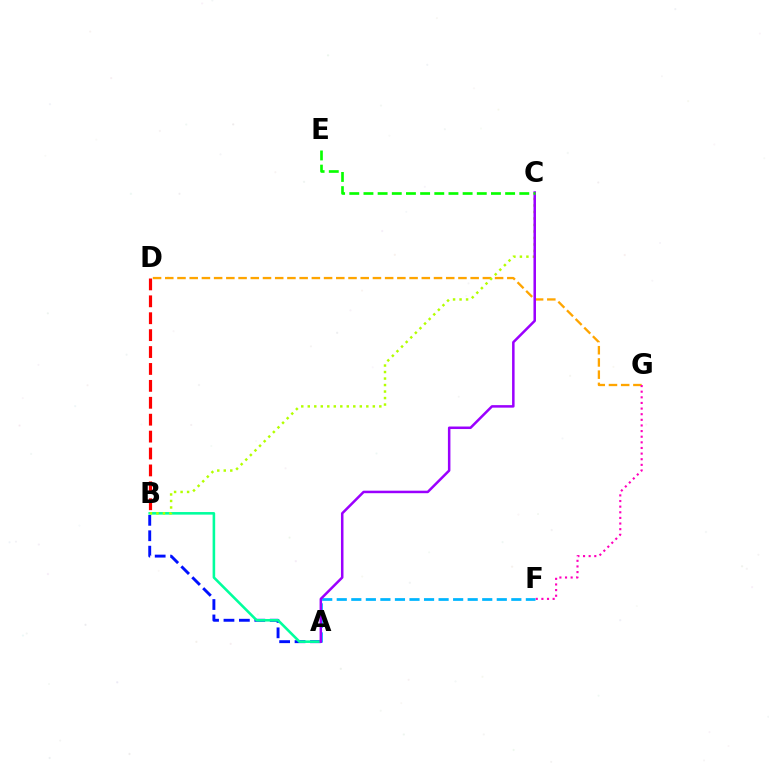{('A', 'B'): [{'color': '#0010ff', 'line_style': 'dashed', 'thickness': 2.09}, {'color': '#00ff9d', 'line_style': 'solid', 'thickness': 1.86}], ('D', 'G'): [{'color': '#ffa500', 'line_style': 'dashed', 'thickness': 1.66}], ('B', 'D'): [{'color': '#ff0000', 'line_style': 'dashed', 'thickness': 2.3}], ('F', 'G'): [{'color': '#ff00bd', 'line_style': 'dotted', 'thickness': 1.53}], ('B', 'C'): [{'color': '#b3ff00', 'line_style': 'dotted', 'thickness': 1.77}], ('A', 'F'): [{'color': '#00b5ff', 'line_style': 'dashed', 'thickness': 1.98}], ('A', 'C'): [{'color': '#9b00ff', 'line_style': 'solid', 'thickness': 1.81}], ('C', 'E'): [{'color': '#08ff00', 'line_style': 'dashed', 'thickness': 1.92}]}